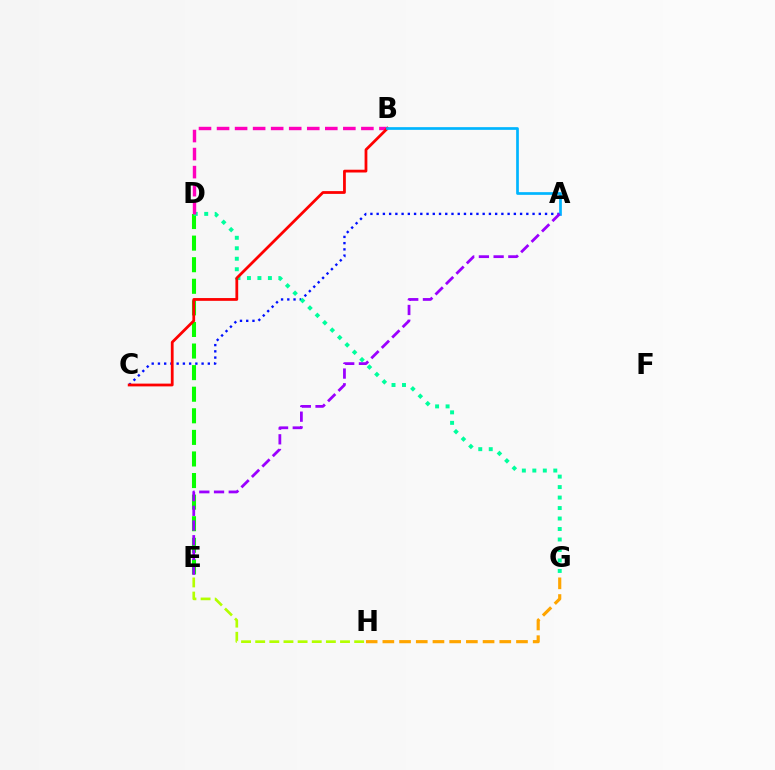{('A', 'C'): [{'color': '#0010ff', 'line_style': 'dotted', 'thickness': 1.69}], ('D', 'E'): [{'color': '#08ff00', 'line_style': 'dashed', 'thickness': 2.93}], ('D', 'G'): [{'color': '#00ff9d', 'line_style': 'dotted', 'thickness': 2.85}], ('B', 'D'): [{'color': '#ff00bd', 'line_style': 'dashed', 'thickness': 2.45}], ('E', 'H'): [{'color': '#b3ff00', 'line_style': 'dashed', 'thickness': 1.92}], ('B', 'C'): [{'color': '#ff0000', 'line_style': 'solid', 'thickness': 2.0}], ('G', 'H'): [{'color': '#ffa500', 'line_style': 'dashed', 'thickness': 2.27}], ('A', 'B'): [{'color': '#00b5ff', 'line_style': 'solid', 'thickness': 1.95}], ('A', 'E'): [{'color': '#9b00ff', 'line_style': 'dashed', 'thickness': 2.0}]}